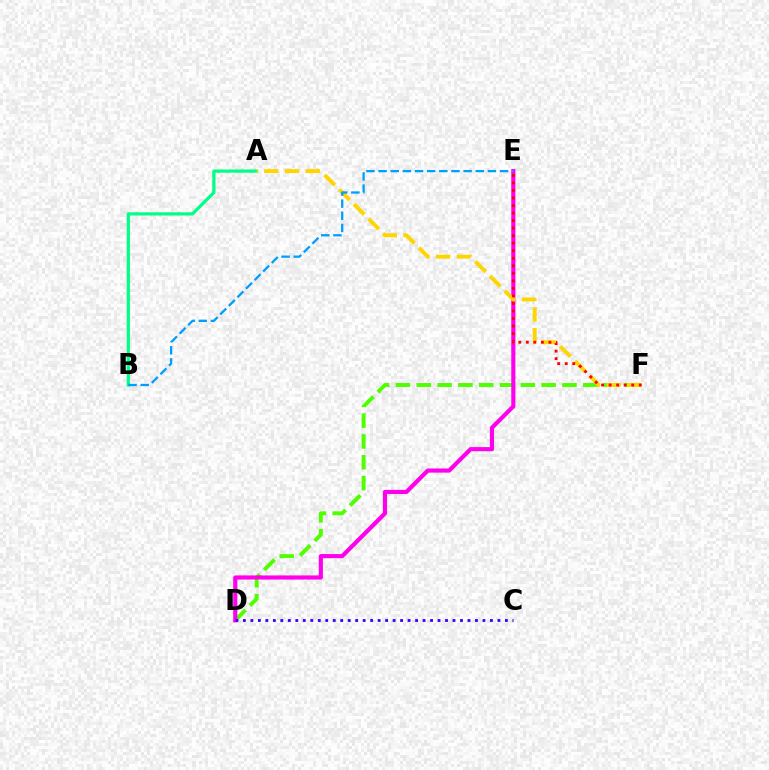{('A', 'B'): [{'color': '#00ff86', 'line_style': 'solid', 'thickness': 2.31}], ('D', 'F'): [{'color': '#4fff00', 'line_style': 'dashed', 'thickness': 2.83}], ('D', 'E'): [{'color': '#ff00ed', 'line_style': 'solid', 'thickness': 2.98}], ('A', 'F'): [{'color': '#ffd500', 'line_style': 'dashed', 'thickness': 2.82}], ('E', 'F'): [{'color': '#ff0000', 'line_style': 'dotted', 'thickness': 2.05}], ('C', 'D'): [{'color': '#3700ff', 'line_style': 'dotted', 'thickness': 2.03}], ('B', 'E'): [{'color': '#009eff', 'line_style': 'dashed', 'thickness': 1.65}]}